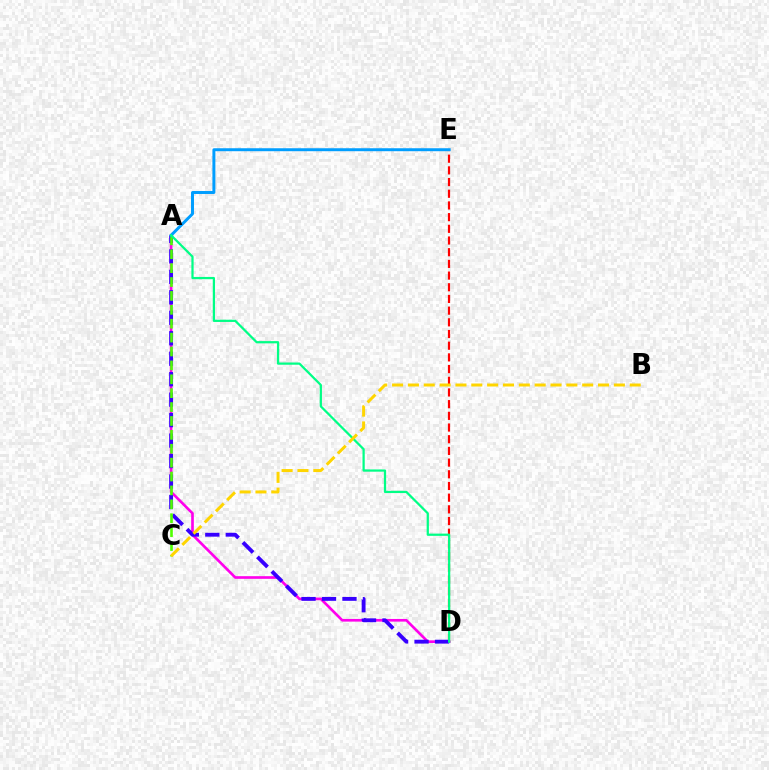{('A', 'D'): [{'color': '#ff00ed', 'line_style': 'solid', 'thickness': 1.92}, {'color': '#3700ff', 'line_style': 'dashed', 'thickness': 2.78}, {'color': '#00ff86', 'line_style': 'solid', 'thickness': 1.61}], ('D', 'E'): [{'color': '#ff0000', 'line_style': 'dashed', 'thickness': 1.59}], ('A', 'C'): [{'color': '#4fff00', 'line_style': 'dashed', 'thickness': 1.89}], ('A', 'E'): [{'color': '#009eff', 'line_style': 'solid', 'thickness': 2.13}], ('B', 'C'): [{'color': '#ffd500', 'line_style': 'dashed', 'thickness': 2.15}]}